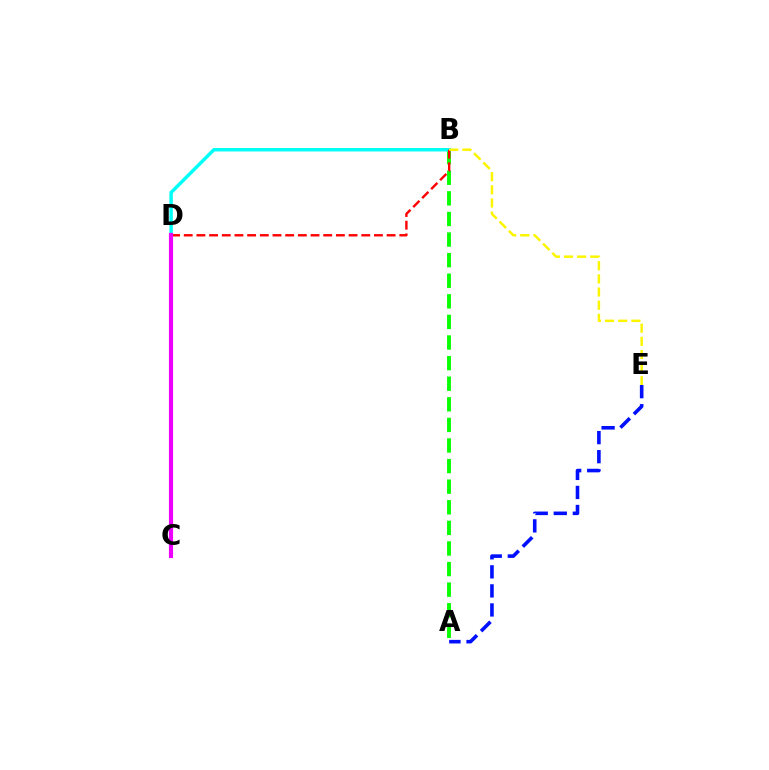{('A', 'B'): [{'color': '#08ff00', 'line_style': 'dashed', 'thickness': 2.8}], ('B', 'D'): [{'color': '#00fff6', 'line_style': 'solid', 'thickness': 2.47}, {'color': '#ff0000', 'line_style': 'dashed', 'thickness': 1.72}], ('B', 'E'): [{'color': '#fcf500', 'line_style': 'dashed', 'thickness': 1.79}], ('C', 'D'): [{'color': '#ee00ff', 'line_style': 'solid', 'thickness': 2.98}], ('A', 'E'): [{'color': '#0010ff', 'line_style': 'dashed', 'thickness': 2.59}]}